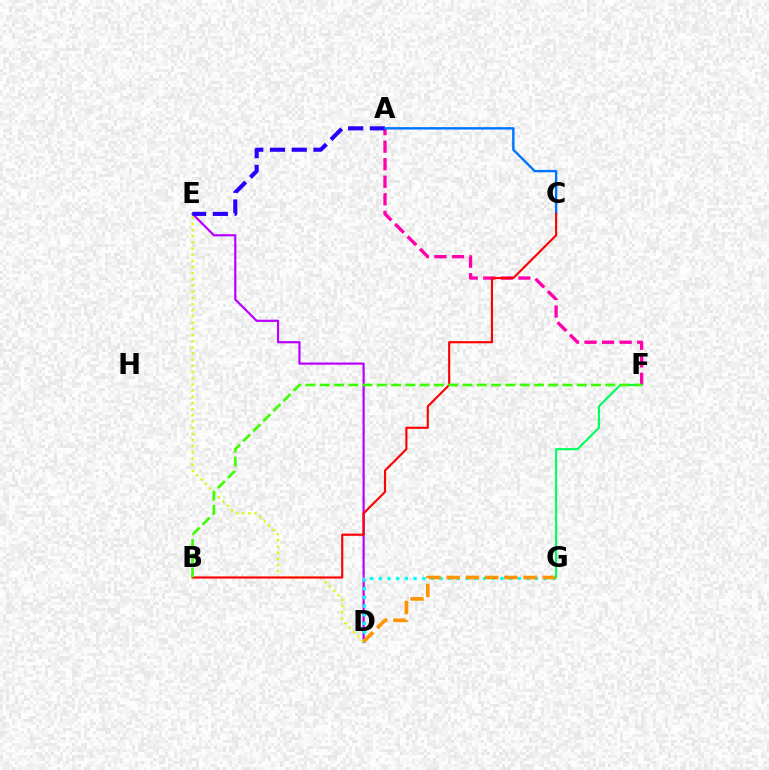{('D', 'E'): [{'color': '#b900ff', 'line_style': 'solid', 'thickness': 1.58}, {'color': '#d1ff00', 'line_style': 'dotted', 'thickness': 1.68}], ('A', 'F'): [{'color': '#ff00ac', 'line_style': 'dashed', 'thickness': 2.38}], ('A', 'E'): [{'color': '#2500ff', 'line_style': 'dashed', 'thickness': 2.96}], ('D', 'G'): [{'color': '#00fff6', 'line_style': 'dotted', 'thickness': 2.36}, {'color': '#ff9400', 'line_style': 'dashed', 'thickness': 2.61}], ('A', 'C'): [{'color': '#0074ff', 'line_style': 'solid', 'thickness': 1.72}], ('F', 'G'): [{'color': '#00ff5c', 'line_style': 'solid', 'thickness': 1.52}], ('B', 'C'): [{'color': '#ff0000', 'line_style': 'solid', 'thickness': 1.54}], ('B', 'F'): [{'color': '#3dff00', 'line_style': 'dashed', 'thickness': 1.94}]}